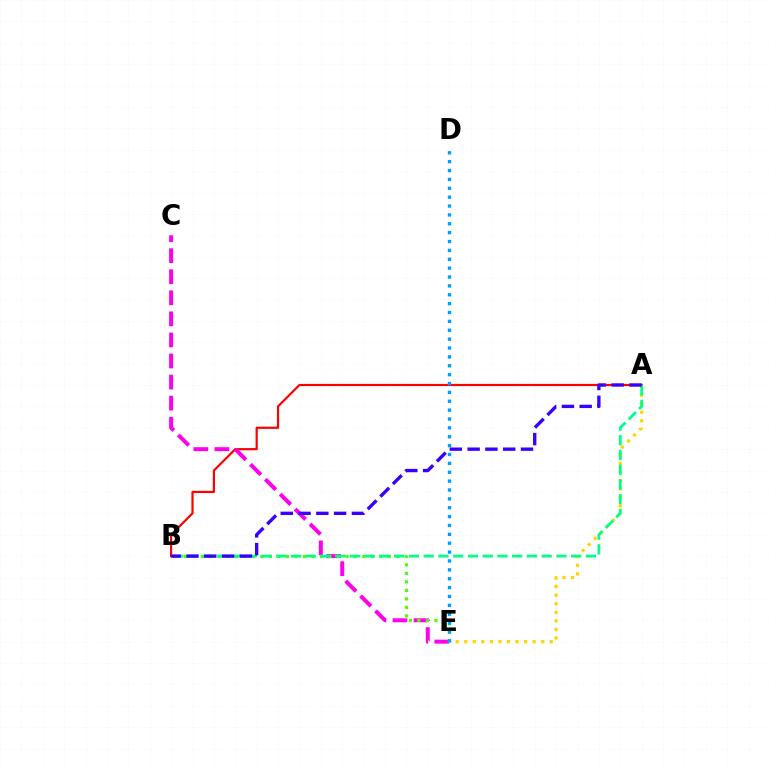{('A', 'B'): [{'color': '#ff0000', 'line_style': 'solid', 'thickness': 1.58}, {'color': '#00ff86', 'line_style': 'dashed', 'thickness': 2.0}, {'color': '#3700ff', 'line_style': 'dashed', 'thickness': 2.42}], ('C', 'E'): [{'color': '#ff00ed', 'line_style': 'dashed', 'thickness': 2.86}], ('B', 'E'): [{'color': '#4fff00', 'line_style': 'dotted', 'thickness': 2.31}], ('A', 'E'): [{'color': '#ffd500', 'line_style': 'dotted', 'thickness': 2.32}], ('D', 'E'): [{'color': '#009eff', 'line_style': 'dotted', 'thickness': 2.41}]}